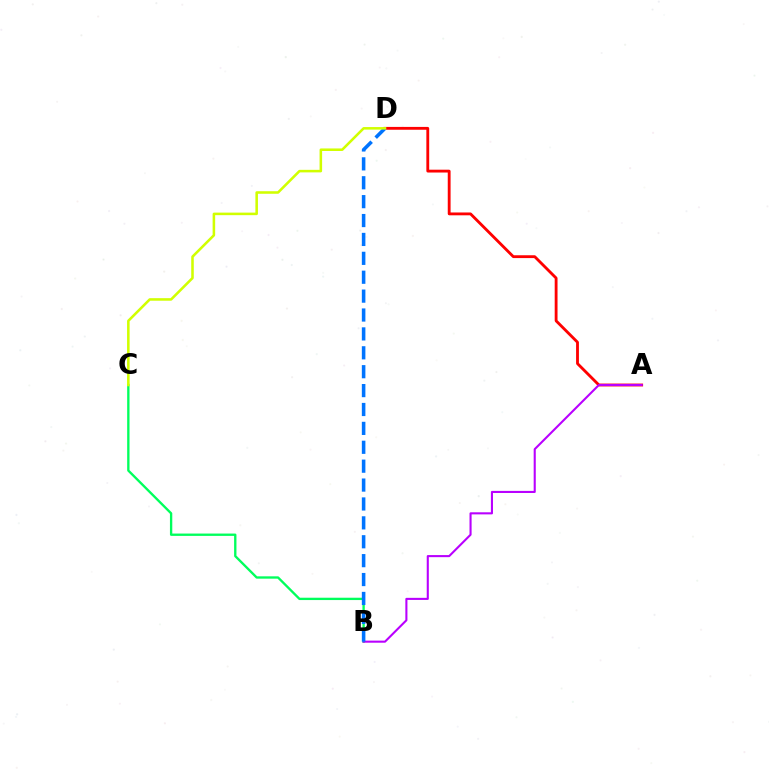{('A', 'D'): [{'color': '#ff0000', 'line_style': 'solid', 'thickness': 2.04}], ('B', 'C'): [{'color': '#00ff5c', 'line_style': 'solid', 'thickness': 1.69}], ('A', 'B'): [{'color': '#b900ff', 'line_style': 'solid', 'thickness': 1.51}], ('B', 'D'): [{'color': '#0074ff', 'line_style': 'dashed', 'thickness': 2.57}], ('C', 'D'): [{'color': '#d1ff00', 'line_style': 'solid', 'thickness': 1.84}]}